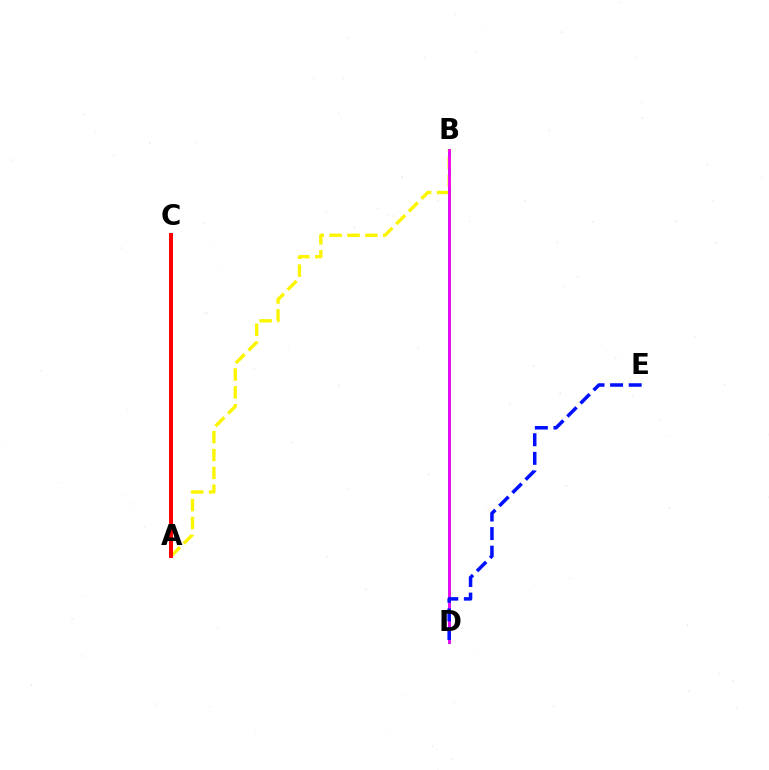{('A', 'C'): [{'color': '#00fff6', 'line_style': 'solid', 'thickness': 1.52}, {'color': '#ff0000', 'line_style': 'solid', 'thickness': 2.89}], ('B', 'D'): [{'color': '#08ff00', 'line_style': 'solid', 'thickness': 2.13}, {'color': '#ee00ff', 'line_style': 'solid', 'thickness': 2.05}], ('A', 'B'): [{'color': '#fcf500', 'line_style': 'dashed', 'thickness': 2.43}], ('D', 'E'): [{'color': '#0010ff', 'line_style': 'dashed', 'thickness': 2.53}]}